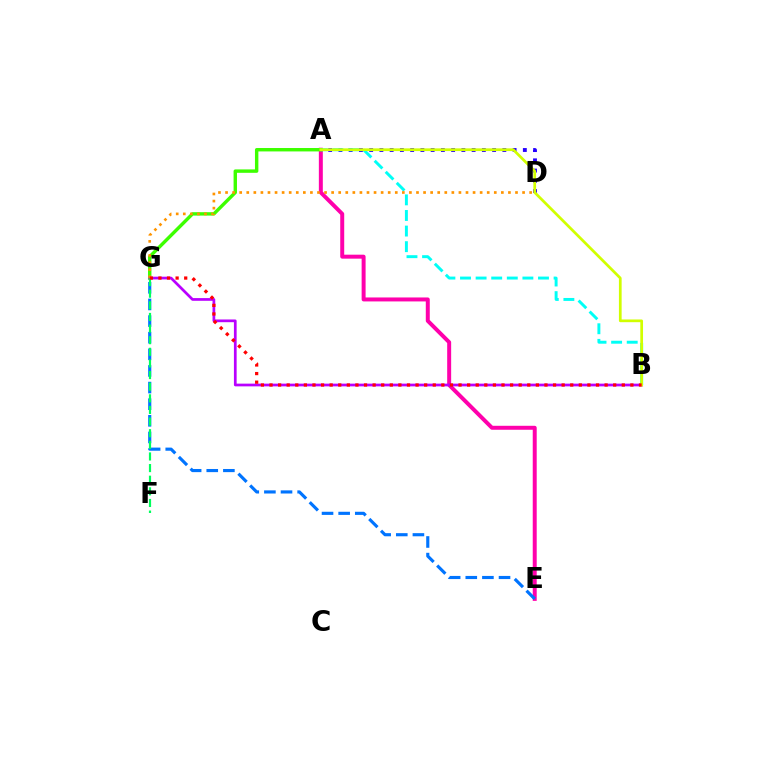{('A', 'D'): [{'color': '#2500ff', 'line_style': 'dotted', 'thickness': 2.78}], ('A', 'E'): [{'color': '#ff00ac', 'line_style': 'solid', 'thickness': 2.86}], ('E', 'G'): [{'color': '#0074ff', 'line_style': 'dashed', 'thickness': 2.26}], ('A', 'B'): [{'color': '#00fff6', 'line_style': 'dashed', 'thickness': 2.12}, {'color': '#d1ff00', 'line_style': 'solid', 'thickness': 1.96}], ('A', 'G'): [{'color': '#3dff00', 'line_style': 'solid', 'thickness': 2.46}], ('B', 'G'): [{'color': '#b900ff', 'line_style': 'solid', 'thickness': 1.96}, {'color': '#ff0000', 'line_style': 'dotted', 'thickness': 2.33}], ('F', 'G'): [{'color': '#00ff5c', 'line_style': 'dashed', 'thickness': 1.58}], ('D', 'G'): [{'color': '#ff9400', 'line_style': 'dotted', 'thickness': 1.92}]}